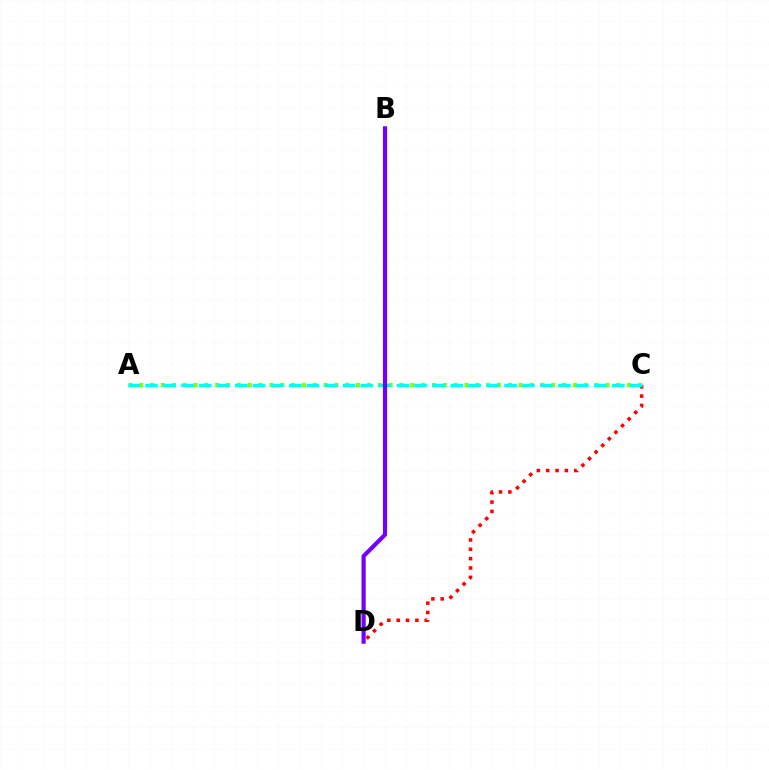{('C', 'D'): [{'color': '#ff0000', 'line_style': 'dotted', 'thickness': 2.54}], ('A', 'C'): [{'color': '#84ff00', 'line_style': 'dotted', 'thickness': 2.95}, {'color': '#00fff6', 'line_style': 'dashed', 'thickness': 2.44}], ('B', 'D'): [{'color': '#7200ff', 'line_style': 'solid', 'thickness': 2.99}]}